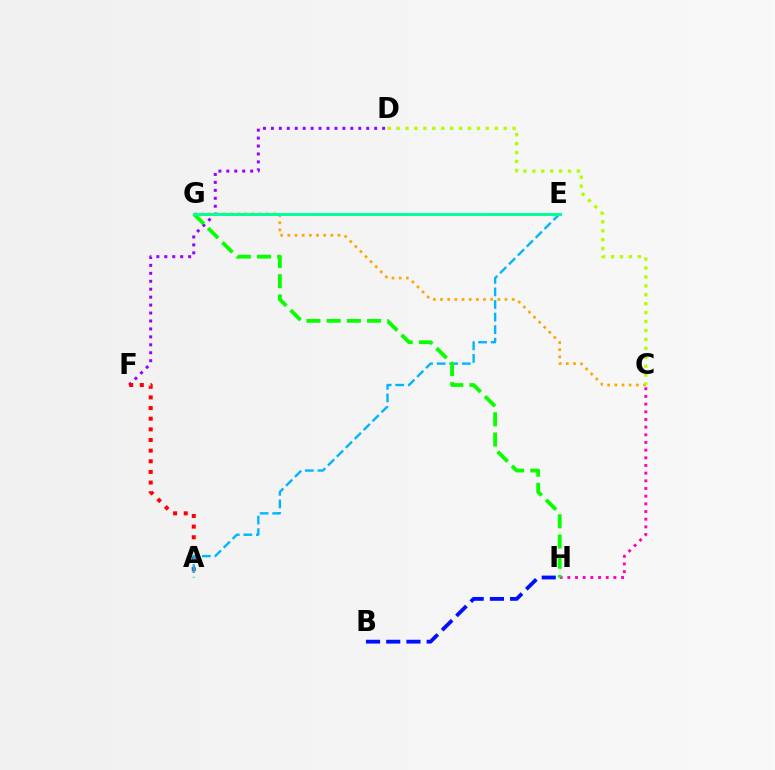{('C', 'G'): [{'color': '#ffa500', 'line_style': 'dotted', 'thickness': 1.95}], ('D', 'F'): [{'color': '#9b00ff', 'line_style': 'dotted', 'thickness': 2.16}], ('A', 'F'): [{'color': '#ff0000', 'line_style': 'dotted', 'thickness': 2.89}], ('A', 'E'): [{'color': '#00b5ff', 'line_style': 'dashed', 'thickness': 1.71}], ('C', 'H'): [{'color': '#ff00bd', 'line_style': 'dotted', 'thickness': 2.08}], ('C', 'D'): [{'color': '#b3ff00', 'line_style': 'dotted', 'thickness': 2.42}], ('G', 'H'): [{'color': '#08ff00', 'line_style': 'dashed', 'thickness': 2.75}], ('B', 'H'): [{'color': '#0010ff', 'line_style': 'dashed', 'thickness': 2.75}], ('E', 'G'): [{'color': '#00ff9d', 'line_style': 'solid', 'thickness': 2.14}]}